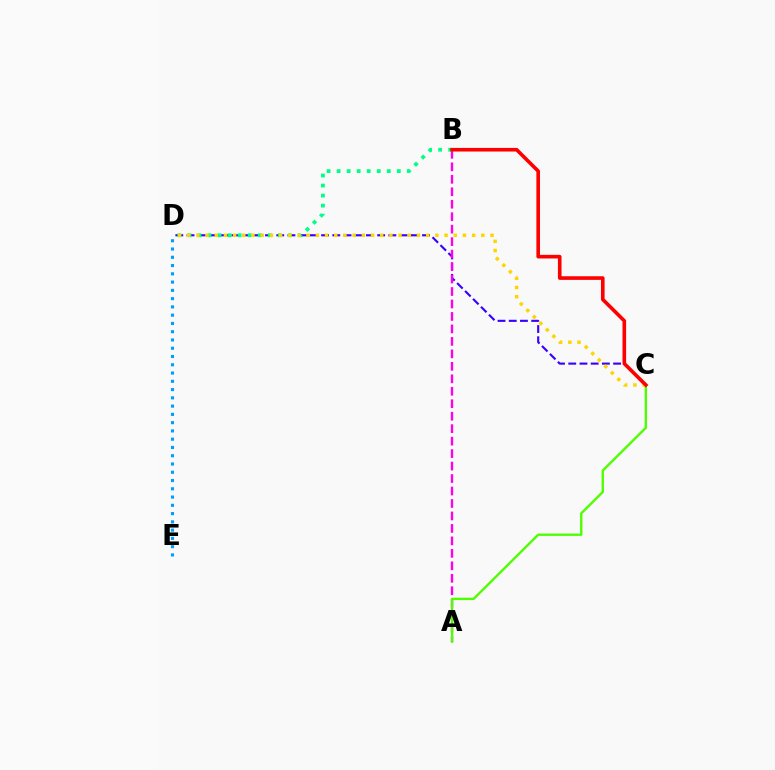{('C', 'D'): [{'color': '#3700ff', 'line_style': 'dashed', 'thickness': 1.52}, {'color': '#ffd500', 'line_style': 'dotted', 'thickness': 2.5}], ('A', 'B'): [{'color': '#ff00ed', 'line_style': 'dashed', 'thickness': 1.69}], ('A', 'C'): [{'color': '#4fff00', 'line_style': 'solid', 'thickness': 1.71}], ('B', 'D'): [{'color': '#00ff86', 'line_style': 'dotted', 'thickness': 2.73}], ('B', 'C'): [{'color': '#ff0000', 'line_style': 'solid', 'thickness': 2.61}], ('D', 'E'): [{'color': '#009eff', 'line_style': 'dotted', 'thickness': 2.25}]}